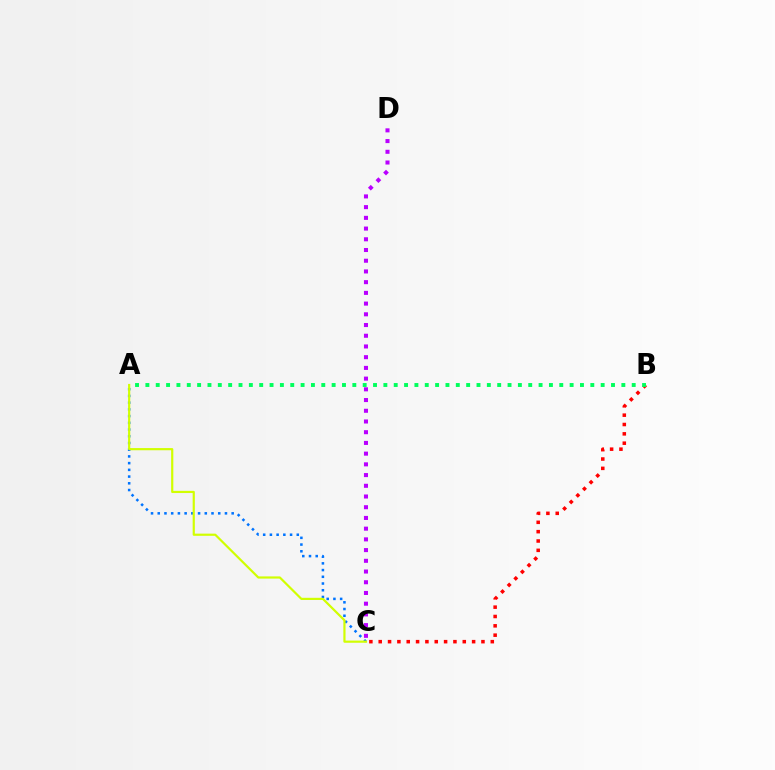{('B', 'C'): [{'color': '#ff0000', 'line_style': 'dotted', 'thickness': 2.54}], ('C', 'D'): [{'color': '#b900ff', 'line_style': 'dotted', 'thickness': 2.91}], ('A', 'C'): [{'color': '#0074ff', 'line_style': 'dotted', 'thickness': 1.83}, {'color': '#d1ff00', 'line_style': 'solid', 'thickness': 1.57}], ('A', 'B'): [{'color': '#00ff5c', 'line_style': 'dotted', 'thickness': 2.81}]}